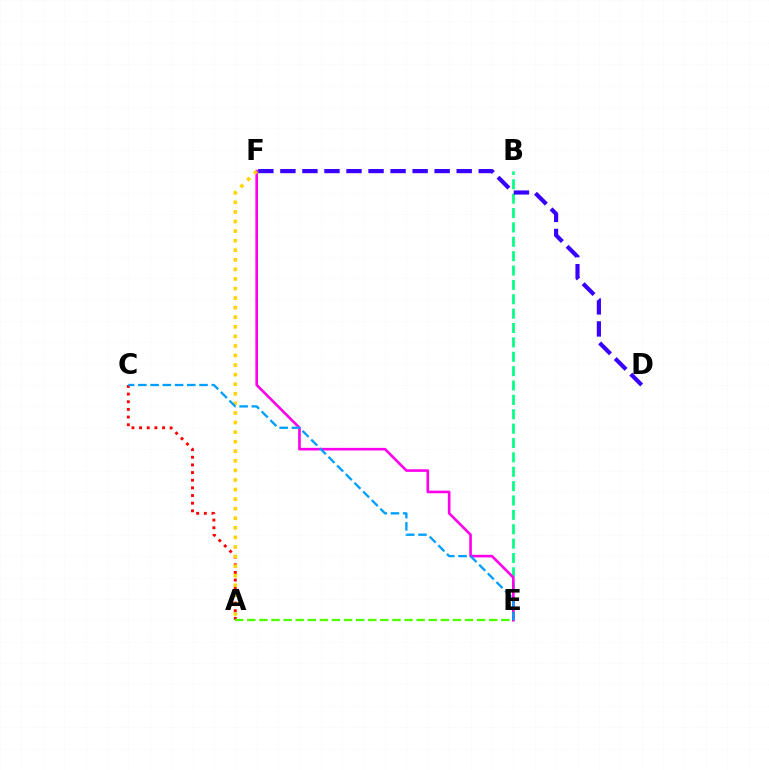{('A', 'C'): [{'color': '#ff0000', 'line_style': 'dotted', 'thickness': 2.08}], ('B', 'E'): [{'color': '#00ff86', 'line_style': 'dashed', 'thickness': 1.95}], ('E', 'F'): [{'color': '#ff00ed', 'line_style': 'solid', 'thickness': 1.89}], ('A', 'E'): [{'color': '#4fff00', 'line_style': 'dashed', 'thickness': 1.64}], ('A', 'F'): [{'color': '#ffd500', 'line_style': 'dotted', 'thickness': 2.6}], ('D', 'F'): [{'color': '#3700ff', 'line_style': 'dashed', 'thickness': 2.99}], ('C', 'E'): [{'color': '#009eff', 'line_style': 'dashed', 'thickness': 1.66}]}